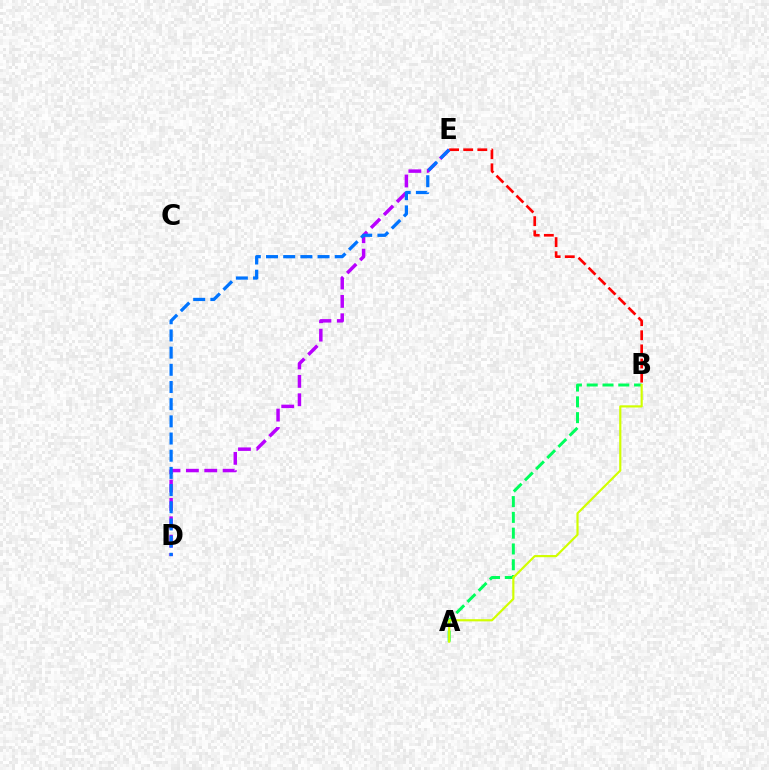{('D', 'E'): [{'color': '#b900ff', 'line_style': 'dashed', 'thickness': 2.5}, {'color': '#0074ff', 'line_style': 'dashed', 'thickness': 2.33}], ('A', 'B'): [{'color': '#00ff5c', 'line_style': 'dashed', 'thickness': 2.14}, {'color': '#d1ff00', 'line_style': 'solid', 'thickness': 1.57}], ('B', 'E'): [{'color': '#ff0000', 'line_style': 'dashed', 'thickness': 1.92}]}